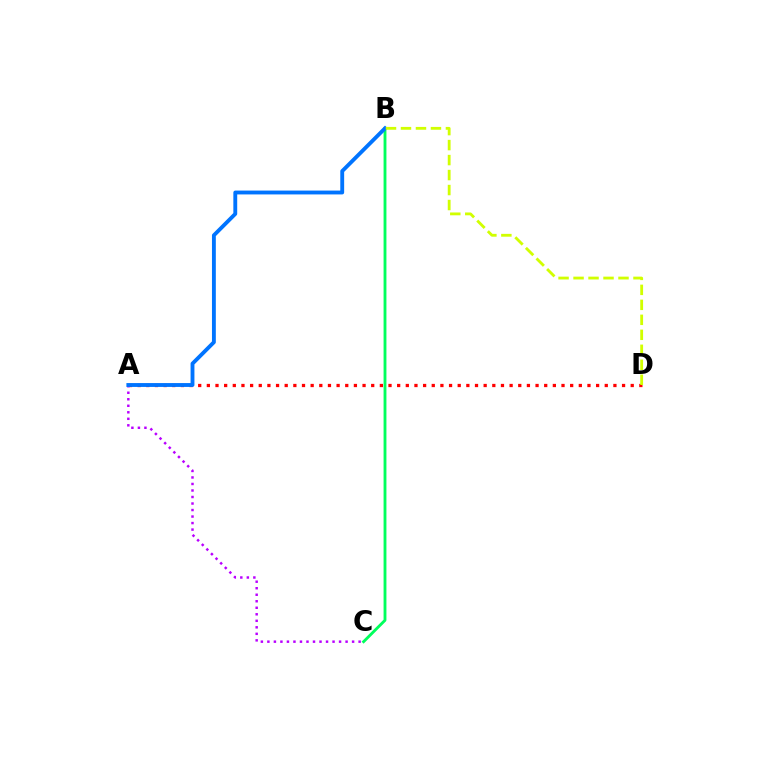{('A', 'D'): [{'color': '#ff0000', 'line_style': 'dotted', 'thickness': 2.35}], ('A', 'C'): [{'color': '#b900ff', 'line_style': 'dotted', 'thickness': 1.77}], ('B', 'C'): [{'color': '#00ff5c', 'line_style': 'solid', 'thickness': 2.05}], ('A', 'B'): [{'color': '#0074ff', 'line_style': 'solid', 'thickness': 2.78}], ('B', 'D'): [{'color': '#d1ff00', 'line_style': 'dashed', 'thickness': 2.04}]}